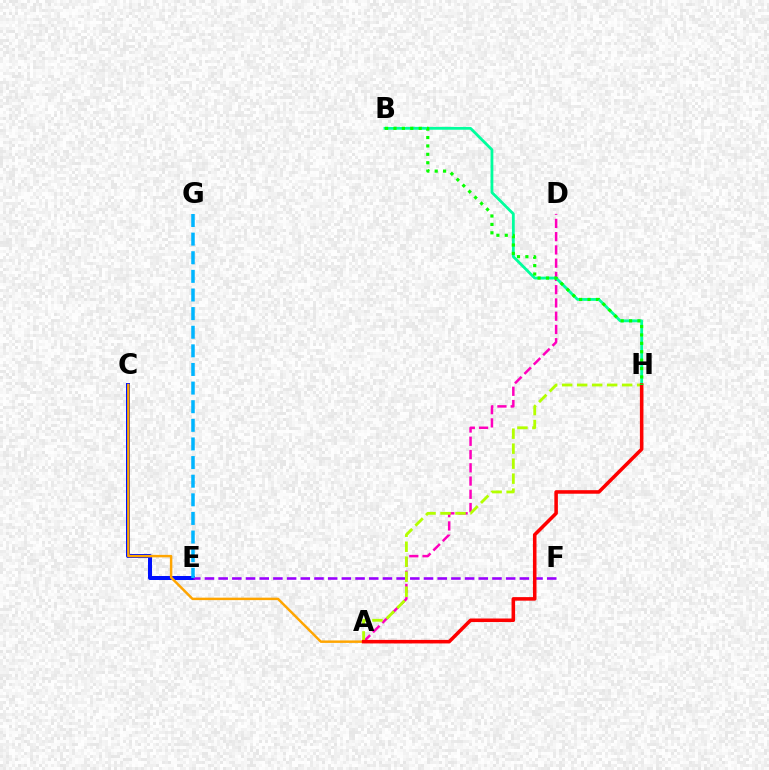{('C', 'E'): [{'color': '#0010ff', 'line_style': 'solid', 'thickness': 2.87}], ('A', 'D'): [{'color': '#ff00bd', 'line_style': 'dashed', 'thickness': 1.8}], ('B', 'H'): [{'color': '#00ff9d', 'line_style': 'solid', 'thickness': 2.02}, {'color': '#08ff00', 'line_style': 'dotted', 'thickness': 2.28}], ('A', 'C'): [{'color': '#ffa500', 'line_style': 'solid', 'thickness': 1.77}], ('E', 'F'): [{'color': '#9b00ff', 'line_style': 'dashed', 'thickness': 1.86}], ('A', 'H'): [{'color': '#b3ff00', 'line_style': 'dashed', 'thickness': 2.04}, {'color': '#ff0000', 'line_style': 'solid', 'thickness': 2.55}], ('E', 'G'): [{'color': '#00b5ff', 'line_style': 'dashed', 'thickness': 2.53}]}